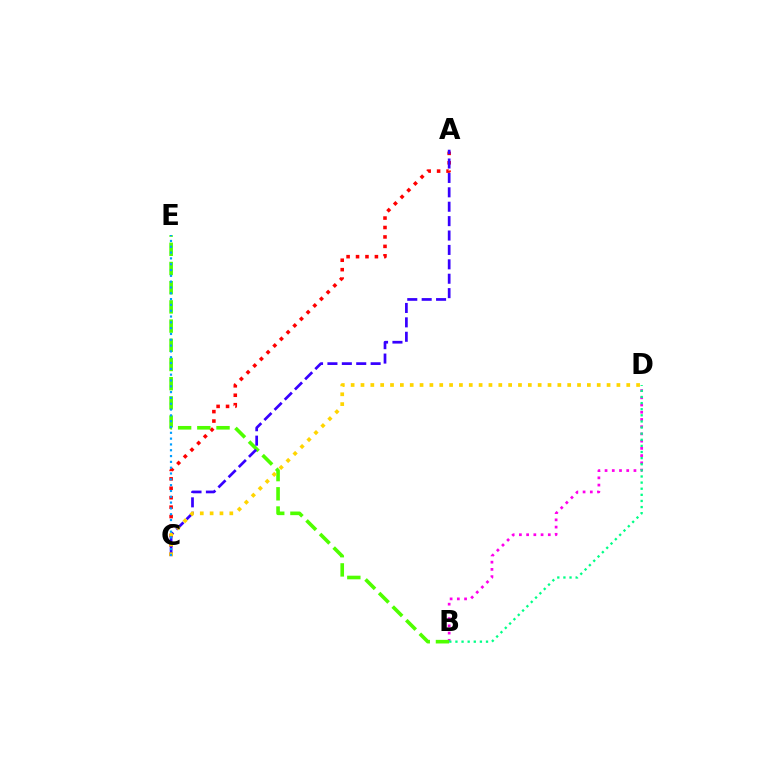{('B', 'D'): [{'color': '#ff00ed', 'line_style': 'dotted', 'thickness': 1.96}, {'color': '#00ff86', 'line_style': 'dotted', 'thickness': 1.66}], ('A', 'C'): [{'color': '#ff0000', 'line_style': 'dotted', 'thickness': 2.56}, {'color': '#3700ff', 'line_style': 'dashed', 'thickness': 1.96}], ('B', 'E'): [{'color': '#4fff00', 'line_style': 'dashed', 'thickness': 2.61}], ('C', 'D'): [{'color': '#ffd500', 'line_style': 'dotted', 'thickness': 2.67}], ('C', 'E'): [{'color': '#009eff', 'line_style': 'dotted', 'thickness': 1.58}]}